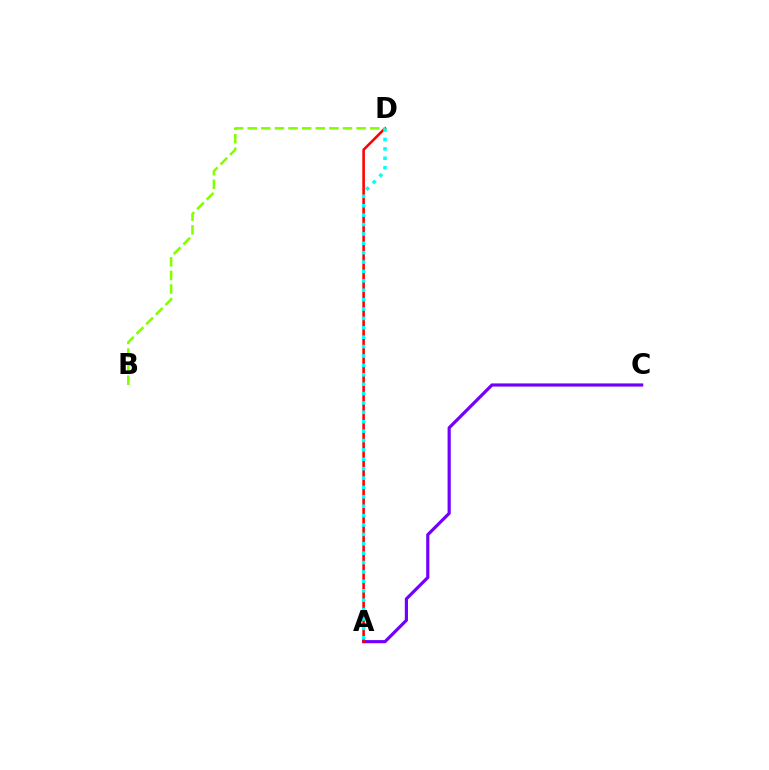{('A', 'C'): [{'color': '#7200ff', 'line_style': 'solid', 'thickness': 2.29}], ('A', 'D'): [{'color': '#ff0000', 'line_style': 'solid', 'thickness': 1.85}, {'color': '#00fff6', 'line_style': 'dotted', 'thickness': 2.55}], ('B', 'D'): [{'color': '#84ff00', 'line_style': 'dashed', 'thickness': 1.85}]}